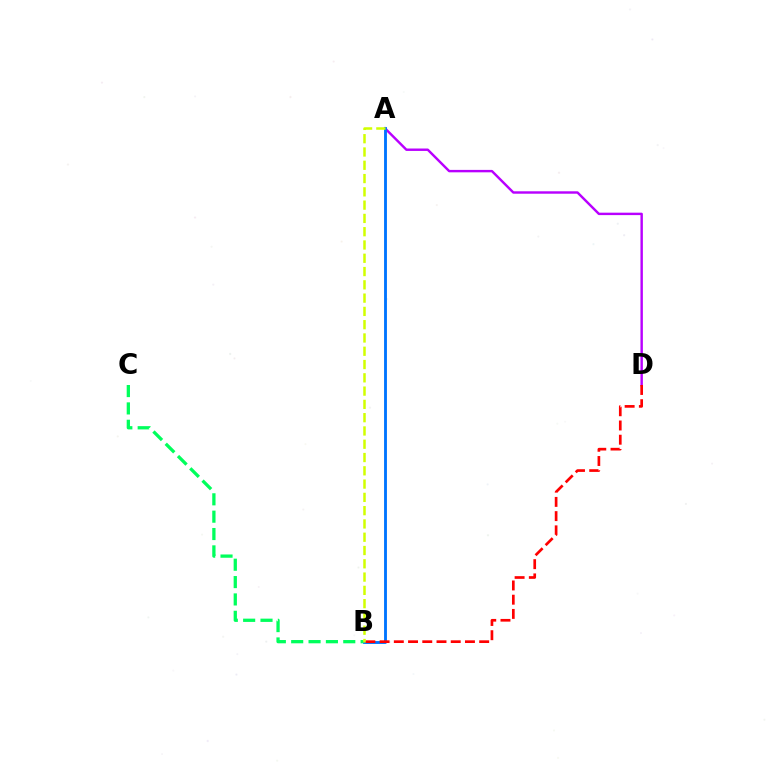{('A', 'D'): [{'color': '#b900ff', 'line_style': 'solid', 'thickness': 1.75}], ('A', 'B'): [{'color': '#0074ff', 'line_style': 'solid', 'thickness': 2.07}, {'color': '#d1ff00', 'line_style': 'dashed', 'thickness': 1.8}], ('B', 'C'): [{'color': '#00ff5c', 'line_style': 'dashed', 'thickness': 2.36}], ('B', 'D'): [{'color': '#ff0000', 'line_style': 'dashed', 'thickness': 1.93}]}